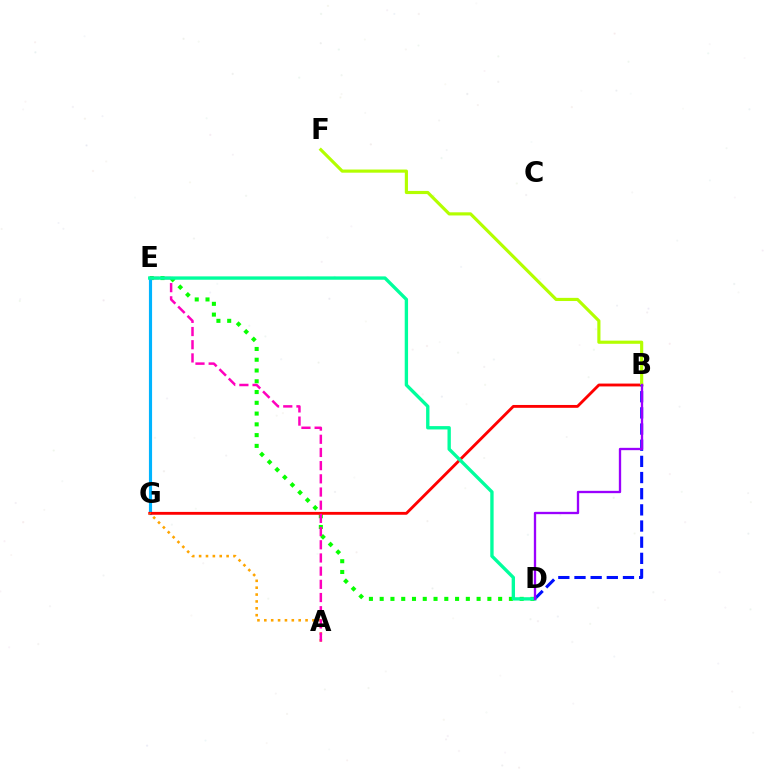{('D', 'E'): [{'color': '#08ff00', 'line_style': 'dotted', 'thickness': 2.93}, {'color': '#00ff9d', 'line_style': 'solid', 'thickness': 2.41}], ('E', 'G'): [{'color': '#00b5ff', 'line_style': 'solid', 'thickness': 2.26}], ('B', 'G'): [{'color': '#ff0000', 'line_style': 'solid', 'thickness': 2.05}], ('B', 'F'): [{'color': '#b3ff00', 'line_style': 'solid', 'thickness': 2.27}], ('A', 'G'): [{'color': '#ffa500', 'line_style': 'dotted', 'thickness': 1.87}], ('B', 'D'): [{'color': '#0010ff', 'line_style': 'dashed', 'thickness': 2.2}, {'color': '#9b00ff', 'line_style': 'solid', 'thickness': 1.67}], ('A', 'E'): [{'color': '#ff00bd', 'line_style': 'dashed', 'thickness': 1.79}]}